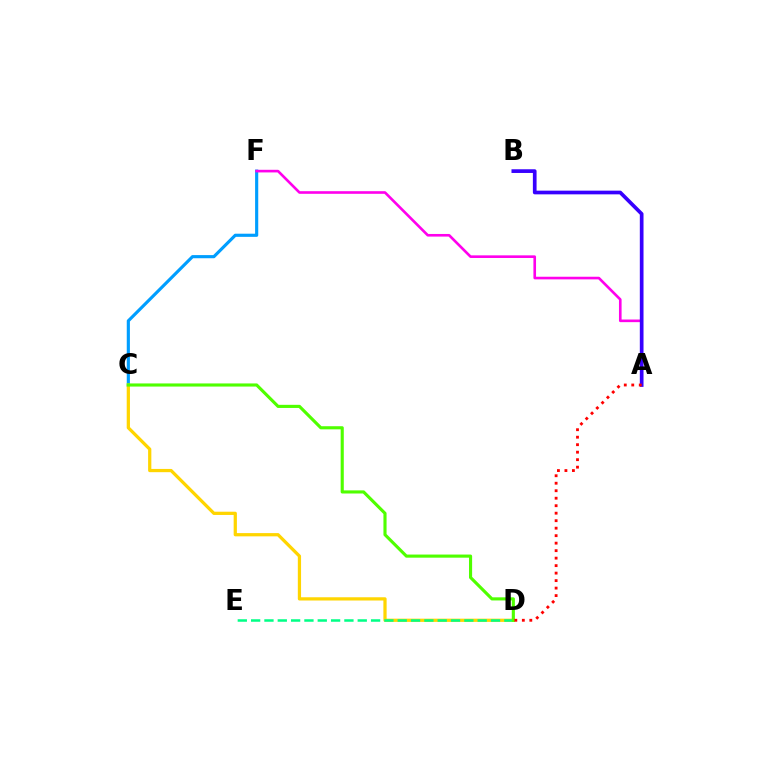{('C', 'F'): [{'color': '#009eff', 'line_style': 'solid', 'thickness': 2.26}], ('A', 'F'): [{'color': '#ff00ed', 'line_style': 'solid', 'thickness': 1.89}], ('A', 'B'): [{'color': '#3700ff', 'line_style': 'solid', 'thickness': 2.66}], ('C', 'D'): [{'color': '#ffd500', 'line_style': 'solid', 'thickness': 2.34}, {'color': '#4fff00', 'line_style': 'solid', 'thickness': 2.25}], ('D', 'E'): [{'color': '#00ff86', 'line_style': 'dashed', 'thickness': 1.81}], ('A', 'D'): [{'color': '#ff0000', 'line_style': 'dotted', 'thickness': 2.04}]}